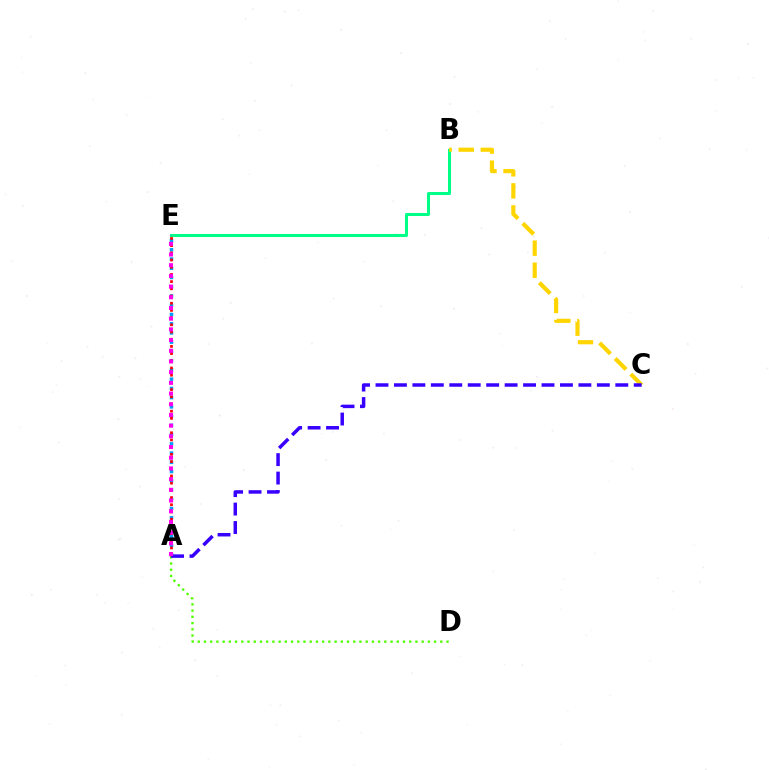{('A', 'D'): [{'color': '#4fff00', 'line_style': 'dotted', 'thickness': 1.69}], ('A', 'E'): [{'color': '#009eff', 'line_style': 'dotted', 'thickness': 2.51}, {'color': '#ff0000', 'line_style': 'dotted', 'thickness': 1.96}, {'color': '#ff00ed', 'line_style': 'dotted', 'thickness': 2.91}], ('B', 'E'): [{'color': '#00ff86', 'line_style': 'solid', 'thickness': 2.18}], ('B', 'C'): [{'color': '#ffd500', 'line_style': 'dashed', 'thickness': 3.0}], ('A', 'C'): [{'color': '#3700ff', 'line_style': 'dashed', 'thickness': 2.51}]}